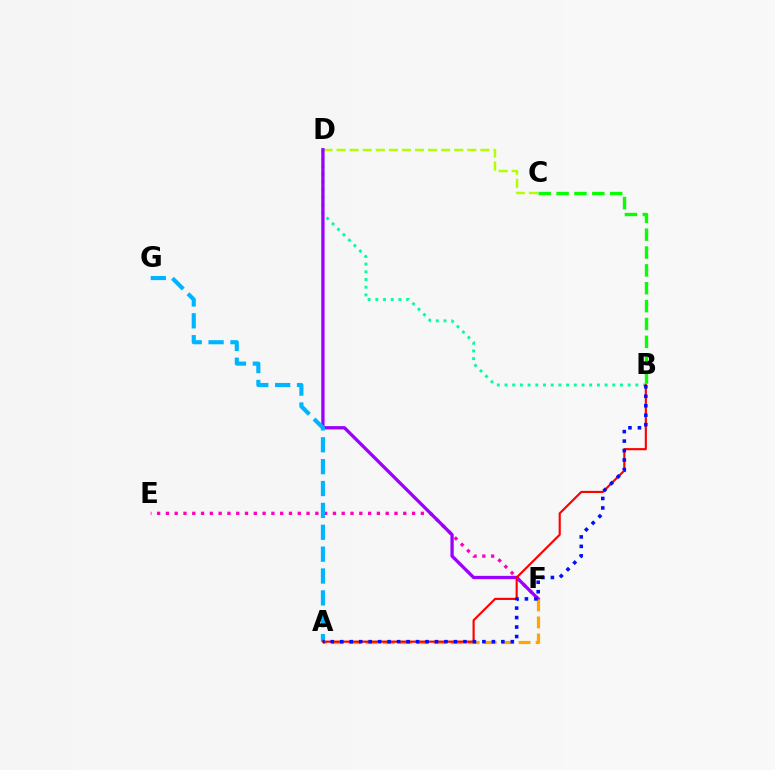{('E', 'F'): [{'color': '#ff00bd', 'line_style': 'dotted', 'thickness': 2.39}], ('B', 'D'): [{'color': '#00ff9d', 'line_style': 'dotted', 'thickness': 2.09}], ('C', 'D'): [{'color': '#b3ff00', 'line_style': 'dashed', 'thickness': 1.78}], ('D', 'F'): [{'color': '#9b00ff', 'line_style': 'solid', 'thickness': 2.37}], ('A', 'G'): [{'color': '#00b5ff', 'line_style': 'dashed', 'thickness': 2.97}], ('A', 'F'): [{'color': '#ffa500', 'line_style': 'dashed', 'thickness': 2.31}], ('A', 'B'): [{'color': '#ff0000', 'line_style': 'solid', 'thickness': 1.54}, {'color': '#0010ff', 'line_style': 'dotted', 'thickness': 2.58}], ('B', 'C'): [{'color': '#08ff00', 'line_style': 'dashed', 'thickness': 2.43}]}